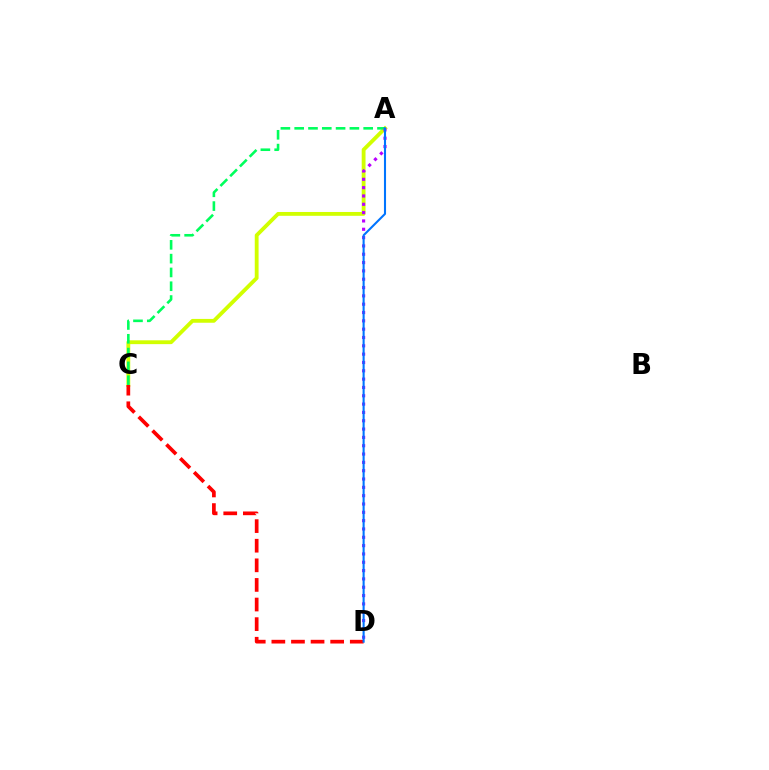{('A', 'C'): [{'color': '#d1ff00', 'line_style': 'solid', 'thickness': 2.76}, {'color': '#00ff5c', 'line_style': 'dashed', 'thickness': 1.87}], ('A', 'D'): [{'color': '#b900ff', 'line_style': 'dotted', 'thickness': 2.26}, {'color': '#0074ff', 'line_style': 'solid', 'thickness': 1.51}], ('C', 'D'): [{'color': '#ff0000', 'line_style': 'dashed', 'thickness': 2.66}]}